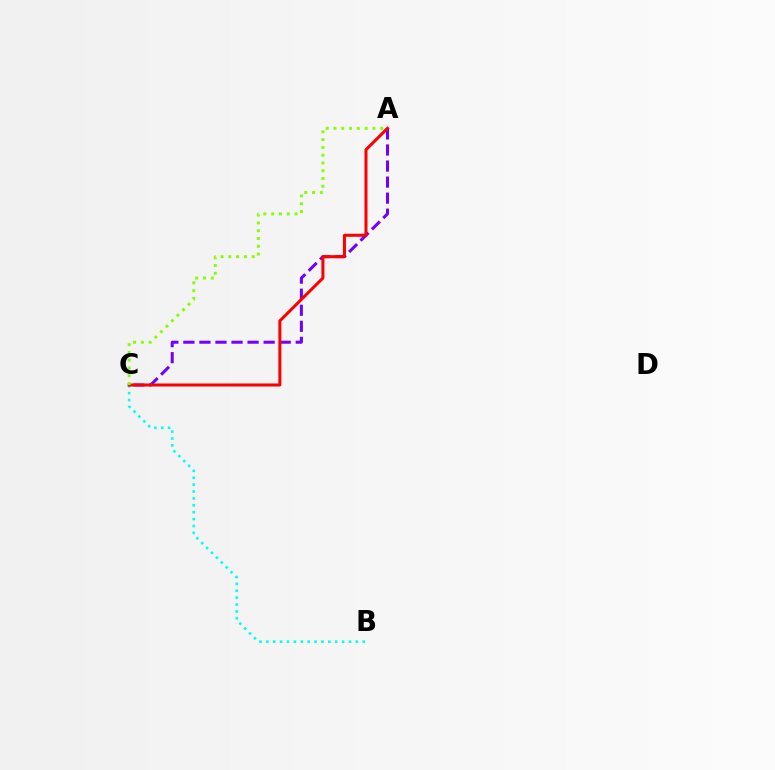{('B', 'C'): [{'color': '#00fff6', 'line_style': 'dotted', 'thickness': 1.87}], ('A', 'C'): [{'color': '#7200ff', 'line_style': 'dashed', 'thickness': 2.18}, {'color': '#ff0000', 'line_style': 'solid', 'thickness': 2.18}, {'color': '#84ff00', 'line_style': 'dotted', 'thickness': 2.11}]}